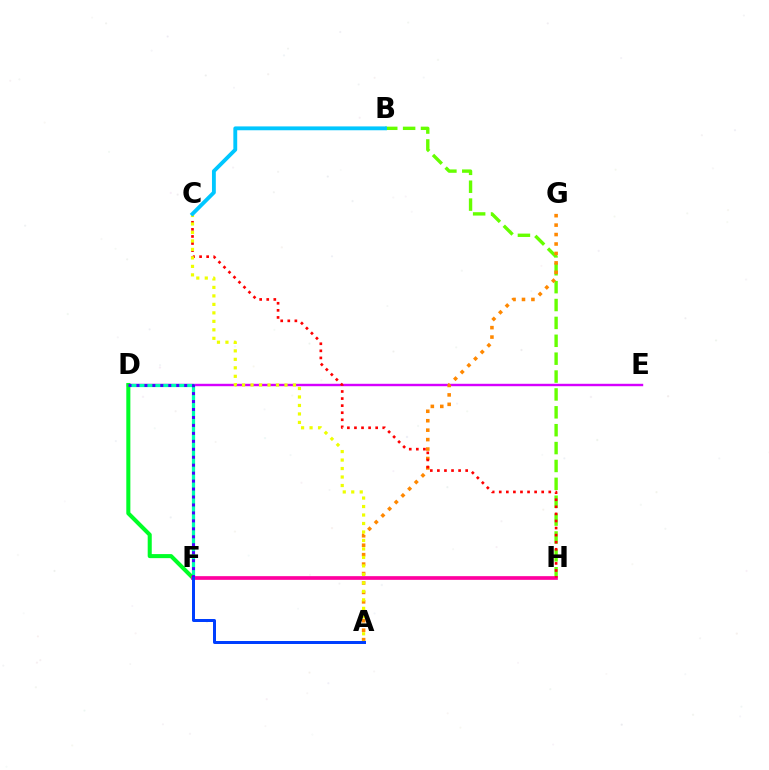{('D', 'E'): [{'color': '#d600ff', 'line_style': 'solid', 'thickness': 1.74}], ('D', 'F'): [{'color': '#00ffaf', 'line_style': 'solid', 'thickness': 2.33}, {'color': '#00ff27', 'line_style': 'solid', 'thickness': 2.92}, {'color': '#4f00ff', 'line_style': 'dotted', 'thickness': 2.16}], ('B', 'H'): [{'color': '#66ff00', 'line_style': 'dashed', 'thickness': 2.43}], ('A', 'G'): [{'color': '#ff8800', 'line_style': 'dotted', 'thickness': 2.57}], ('F', 'H'): [{'color': '#ff00a0', 'line_style': 'solid', 'thickness': 2.66}], ('C', 'H'): [{'color': '#ff0000', 'line_style': 'dotted', 'thickness': 1.92}], ('A', 'C'): [{'color': '#eeff00', 'line_style': 'dotted', 'thickness': 2.3}], ('A', 'F'): [{'color': '#003fff', 'line_style': 'solid', 'thickness': 2.15}], ('B', 'C'): [{'color': '#00c7ff', 'line_style': 'solid', 'thickness': 2.77}]}